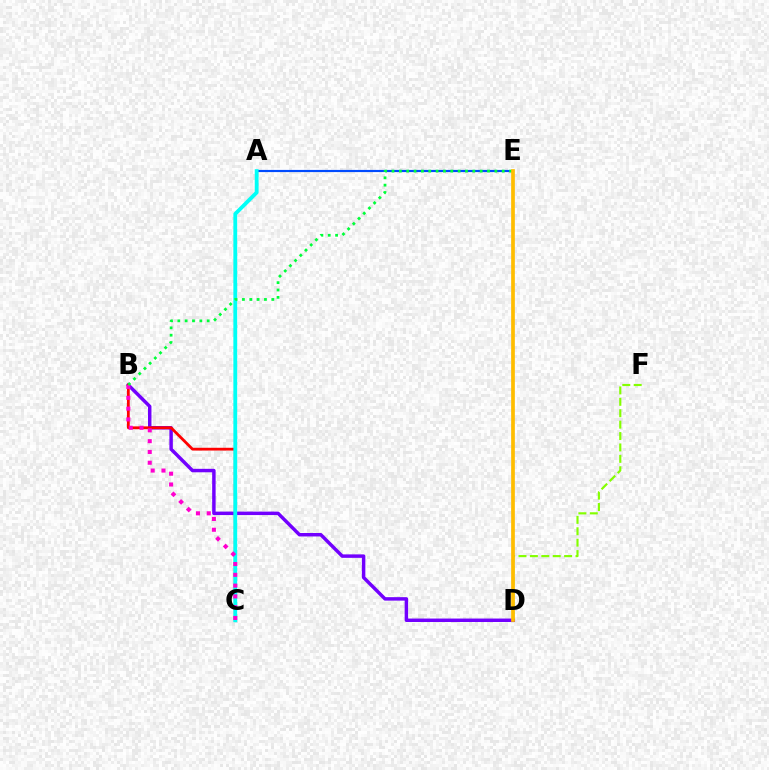{('B', 'D'): [{'color': '#7200ff', 'line_style': 'solid', 'thickness': 2.49}], ('A', 'E'): [{'color': '#004bff', 'line_style': 'solid', 'thickness': 1.57}], ('B', 'C'): [{'color': '#ff0000', 'line_style': 'solid', 'thickness': 2.0}, {'color': '#ff00cf', 'line_style': 'dotted', 'thickness': 2.93}], ('A', 'C'): [{'color': '#00fff6', 'line_style': 'solid', 'thickness': 2.75}], ('D', 'F'): [{'color': '#84ff00', 'line_style': 'dashed', 'thickness': 1.55}], ('B', 'E'): [{'color': '#00ff39', 'line_style': 'dotted', 'thickness': 2.0}], ('D', 'E'): [{'color': '#ffbd00', 'line_style': 'solid', 'thickness': 2.67}]}